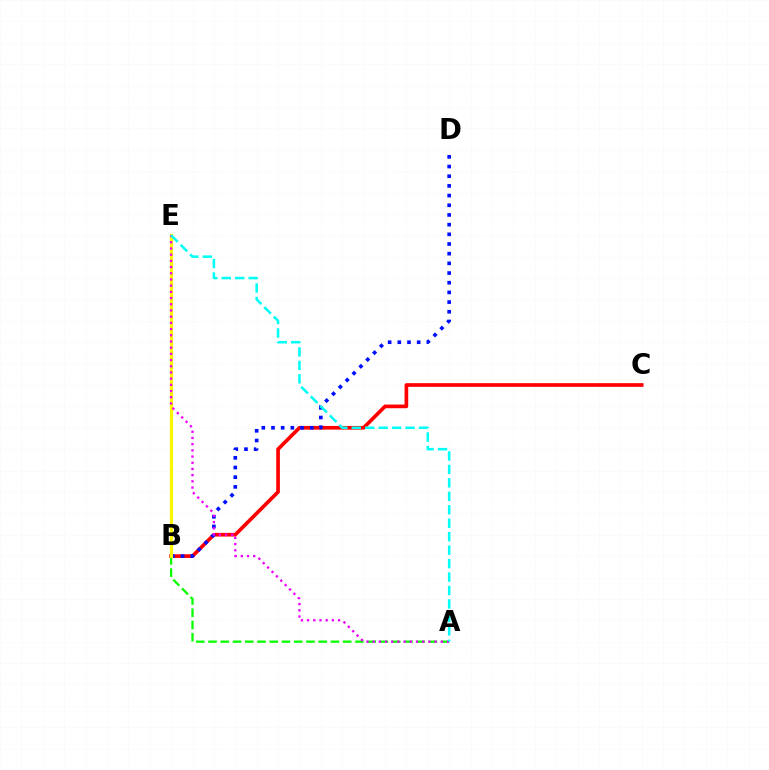{('B', 'C'): [{'color': '#ff0000', 'line_style': 'solid', 'thickness': 2.65}], ('A', 'B'): [{'color': '#08ff00', 'line_style': 'dashed', 'thickness': 1.66}], ('B', 'D'): [{'color': '#0010ff', 'line_style': 'dotted', 'thickness': 2.63}], ('B', 'E'): [{'color': '#fcf500', 'line_style': 'solid', 'thickness': 2.29}], ('A', 'E'): [{'color': '#ee00ff', 'line_style': 'dotted', 'thickness': 1.68}, {'color': '#00fff6', 'line_style': 'dashed', 'thickness': 1.83}]}